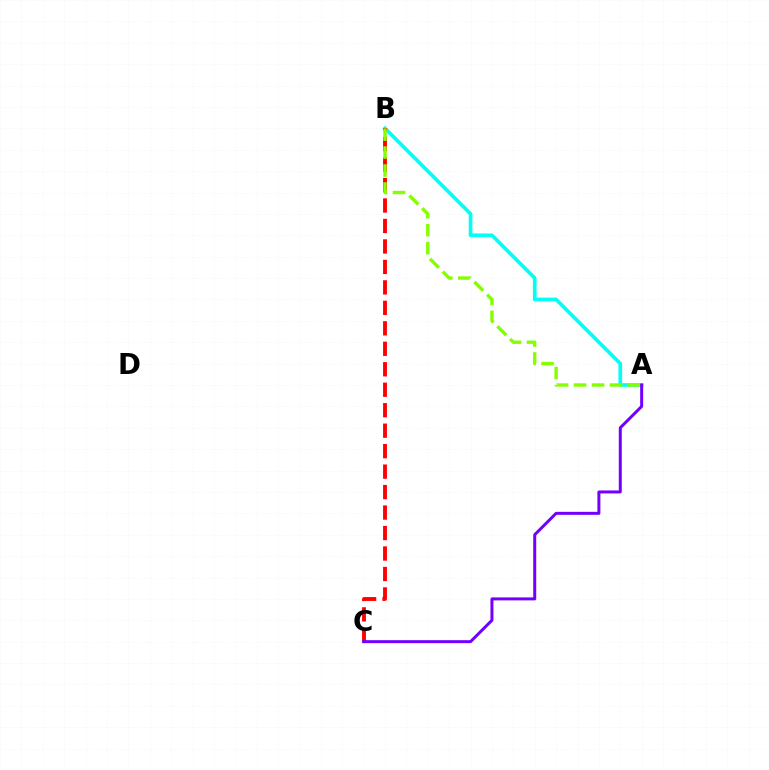{('A', 'B'): [{'color': '#00fff6', 'line_style': 'solid', 'thickness': 2.64}, {'color': '#84ff00', 'line_style': 'dashed', 'thickness': 2.44}], ('B', 'C'): [{'color': '#ff0000', 'line_style': 'dashed', 'thickness': 2.78}], ('A', 'C'): [{'color': '#7200ff', 'line_style': 'solid', 'thickness': 2.15}]}